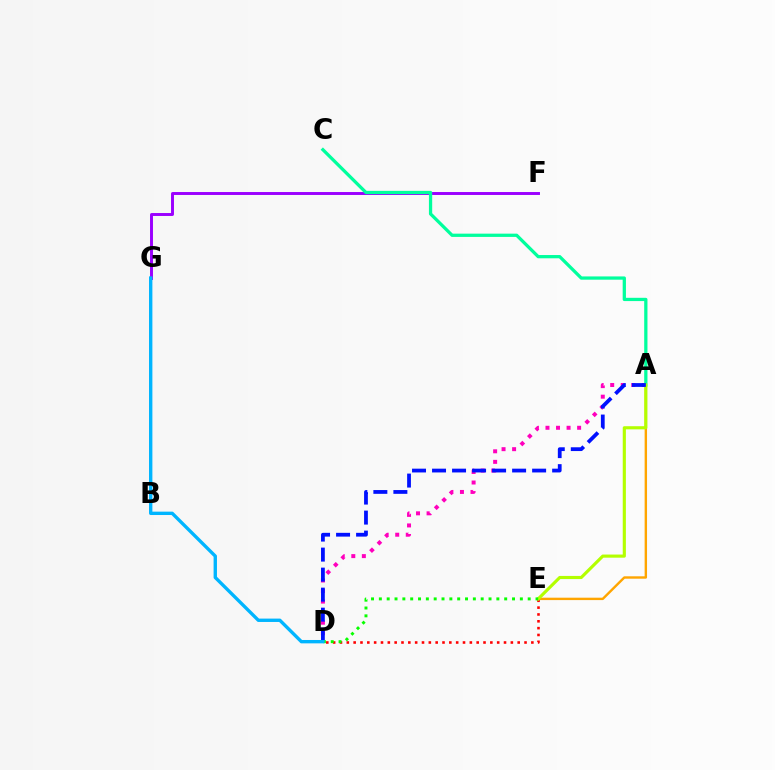{('A', 'E'): [{'color': '#ffa500', 'line_style': 'solid', 'thickness': 1.73}, {'color': '#b3ff00', 'line_style': 'solid', 'thickness': 2.26}], ('A', 'D'): [{'color': '#ff00bd', 'line_style': 'dotted', 'thickness': 2.87}, {'color': '#0010ff', 'line_style': 'dashed', 'thickness': 2.72}], ('D', 'E'): [{'color': '#ff0000', 'line_style': 'dotted', 'thickness': 1.86}, {'color': '#08ff00', 'line_style': 'dotted', 'thickness': 2.13}], ('F', 'G'): [{'color': '#9b00ff', 'line_style': 'solid', 'thickness': 2.12}], ('A', 'C'): [{'color': '#00ff9d', 'line_style': 'solid', 'thickness': 2.35}], ('D', 'G'): [{'color': '#00b5ff', 'line_style': 'solid', 'thickness': 2.42}]}